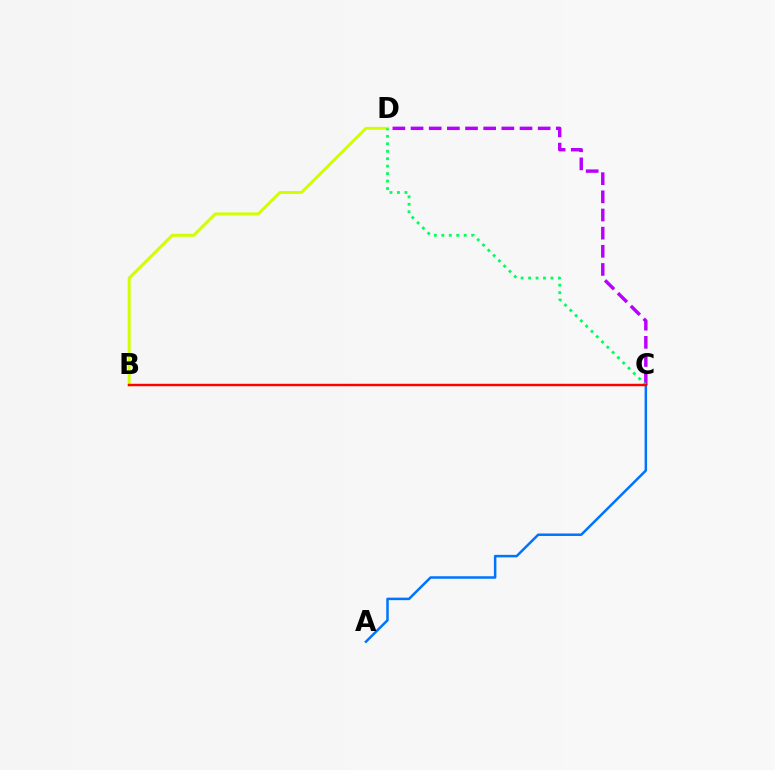{('C', 'D'): [{'color': '#b900ff', 'line_style': 'dashed', 'thickness': 2.47}, {'color': '#00ff5c', 'line_style': 'dotted', 'thickness': 2.03}], ('B', 'D'): [{'color': '#d1ff00', 'line_style': 'solid', 'thickness': 2.13}], ('A', 'C'): [{'color': '#0074ff', 'line_style': 'solid', 'thickness': 1.8}], ('B', 'C'): [{'color': '#ff0000', 'line_style': 'solid', 'thickness': 1.76}]}